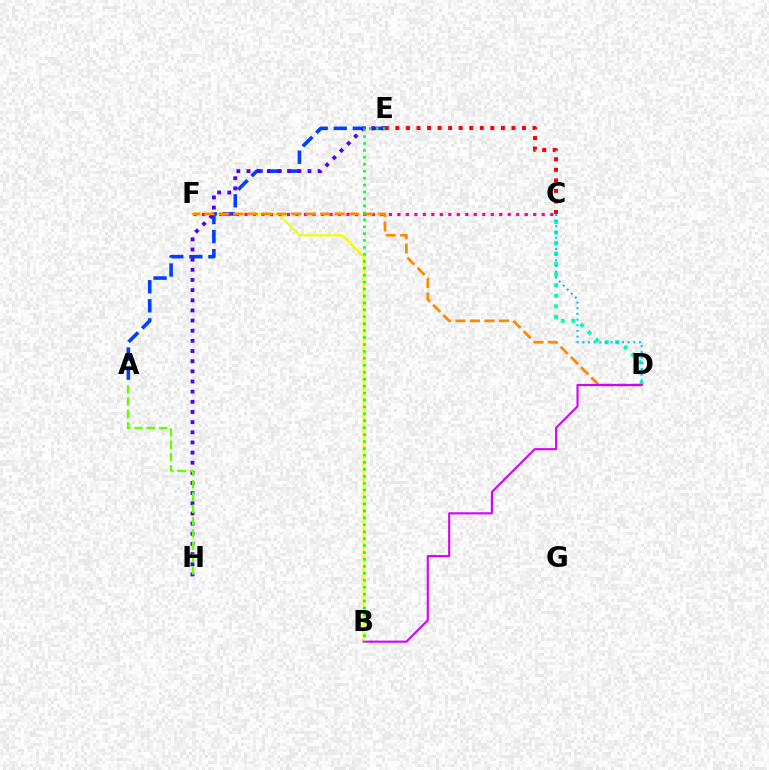{('B', 'F'): [{'color': '#eeff00', 'line_style': 'solid', 'thickness': 1.58}], ('A', 'E'): [{'color': '#003fff', 'line_style': 'dashed', 'thickness': 2.59}], ('C', 'F'): [{'color': '#ff00a0', 'line_style': 'dotted', 'thickness': 2.31}], ('E', 'H'): [{'color': '#4f00ff', 'line_style': 'dotted', 'thickness': 2.76}], ('C', 'D'): [{'color': '#00ffaf', 'line_style': 'dotted', 'thickness': 2.87}, {'color': '#00c7ff', 'line_style': 'dotted', 'thickness': 1.54}], ('D', 'F'): [{'color': '#ff8800', 'line_style': 'dashed', 'thickness': 1.97}], ('B', 'D'): [{'color': '#d600ff', 'line_style': 'solid', 'thickness': 1.52}], ('B', 'E'): [{'color': '#00ff27', 'line_style': 'dotted', 'thickness': 1.88}], ('C', 'E'): [{'color': '#ff0000', 'line_style': 'dotted', 'thickness': 2.87}], ('A', 'H'): [{'color': '#66ff00', 'line_style': 'dashed', 'thickness': 1.67}]}